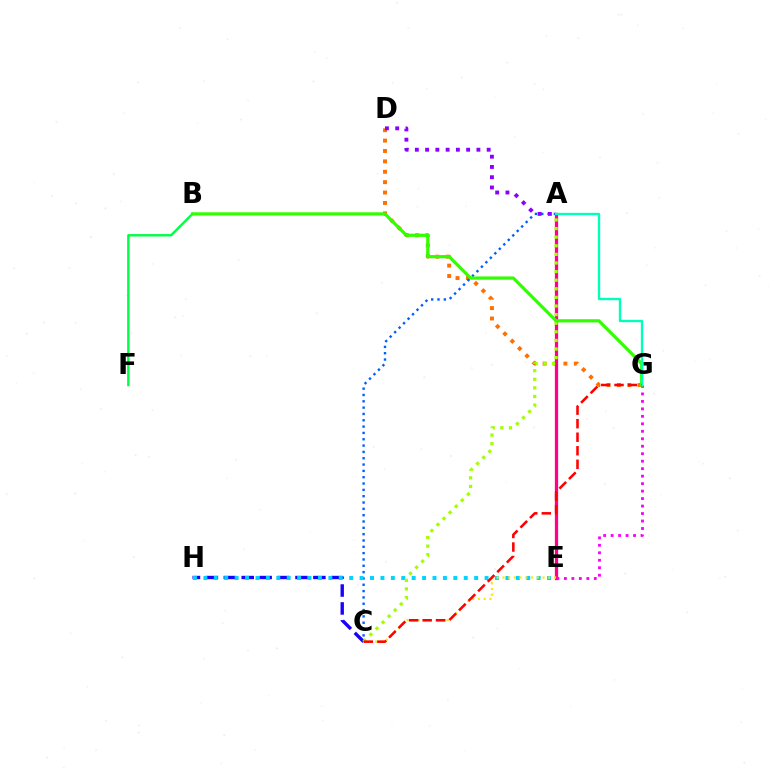{('C', 'H'): [{'color': '#1900ff', 'line_style': 'dashed', 'thickness': 2.43}], ('D', 'G'): [{'color': '#ff7000', 'line_style': 'dotted', 'thickness': 2.82}], ('A', 'C'): [{'color': '#005dff', 'line_style': 'dotted', 'thickness': 1.72}, {'color': '#a2ff00', 'line_style': 'dotted', 'thickness': 2.34}], ('A', 'E'): [{'color': '#ff0088', 'line_style': 'solid', 'thickness': 2.35}], ('E', 'H'): [{'color': '#00d3ff', 'line_style': 'dotted', 'thickness': 2.83}], ('A', 'D'): [{'color': '#8a00ff', 'line_style': 'dotted', 'thickness': 2.79}], ('B', 'F'): [{'color': '#00ff45', 'line_style': 'solid', 'thickness': 1.73}], ('C', 'E'): [{'color': '#ffe600', 'line_style': 'dotted', 'thickness': 1.56}], ('E', 'G'): [{'color': '#fa00f9', 'line_style': 'dotted', 'thickness': 2.03}], ('B', 'G'): [{'color': '#31ff00', 'line_style': 'solid', 'thickness': 2.3}], ('A', 'G'): [{'color': '#00ffbb', 'line_style': 'solid', 'thickness': 1.7}], ('C', 'G'): [{'color': '#ff0000', 'line_style': 'dashed', 'thickness': 1.84}]}